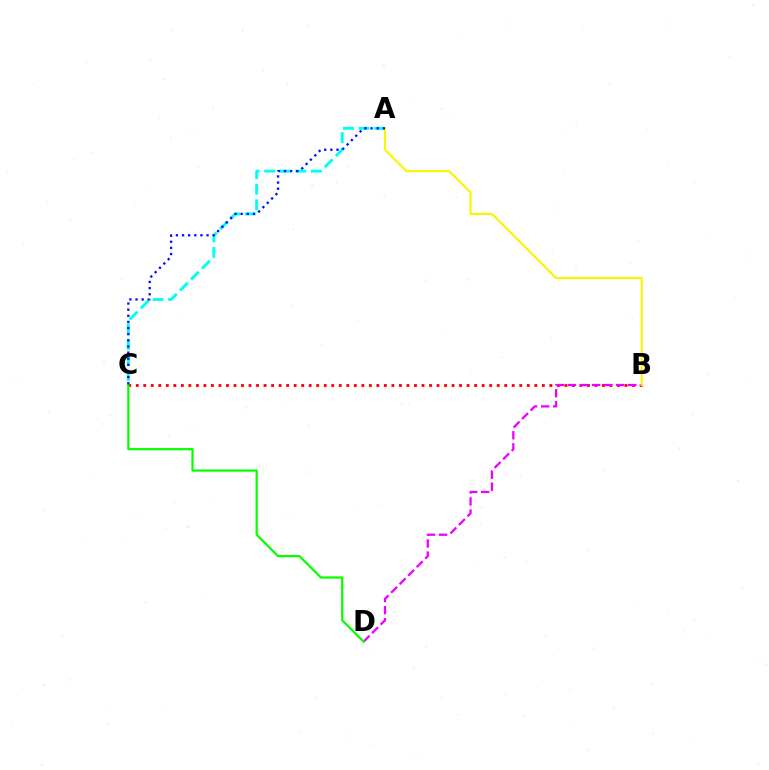{('B', 'C'): [{'color': '#ff0000', 'line_style': 'dotted', 'thickness': 2.04}], ('A', 'C'): [{'color': '#00fff6', 'line_style': 'dashed', 'thickness': 2.11}, {'color': '#0010ff', 'line_style': 'dotted', 'thickness': 1.67}], ('B', 'D'): [{'color': '#ee00ff', 'line_style': 'dashed', 'thickness': 1.64}], ('A', 'B'): [{'color': '#fcf500', 'line_style': 'solid', 'thickness': 1.52}], ('C', 'D'): [{'color': '#08ff00', 'line_style': 'solid', 'thickness': 1.61}]}